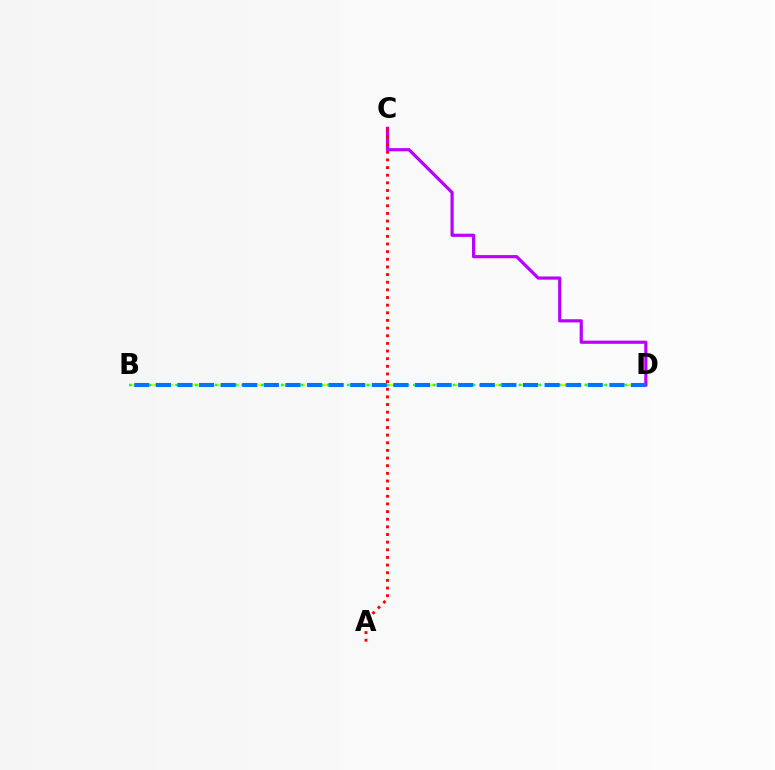{('C', 'D'): [{'color': '#b900ff', 'line_style': 'solid', 'thickness': 2.29}], ('A', 'C'): [{'color': '#ff0000', 'line_style': 'dotted', 'thickness': 2.08}], ('B', 'D'): [{'color': '#d1ff00', 'line_style': 'dashed', 'thickness': 1.78}, {'color': '#00ff5c', 'line_style': 'dotted', 'thickness': 1.79}, {'color': '#0074ff', 'line_style': 'dashed', 'thickness': 2.93}]}